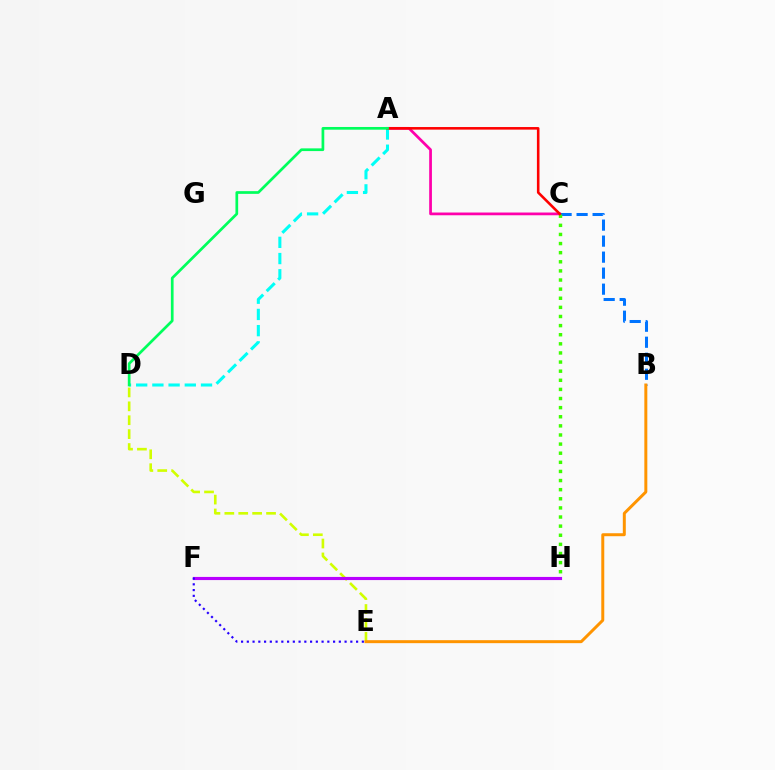{('A', 'D'): [{'color': '#00fff6', 'line_style': 'dashed', 'thickness': 2.2}, {'color': '#00ff5c', 'line_style': 'solid', 'thickness': 1.95}], ('A', 'C'): [{'color': '#ff00ac', 'line_style': 'solid', 'thickness': 1.97}, {'color': '#ff0000', 'line_style': 'solid', 'thickness': 1.86}], ('D', 'E'): [{'color': '#d1ff00', 'line_style': 'dashed', 'thickness': 1.89}], ('F', 'H'): [{'color': '#b900ff', 'line_style': 'solid', 'thickness': 2.26}], ('B', 'C'): [{'color': '#0074ff', 'line_style': 'dashed', 'thickness': 2.18}], ('C', 'H'): [{'color': '#3dff00', 'line_style': 'dotted', 'thickness': 2.48}], ('B', 'E'): [{'color': '#ff9400', 'line_style': 'solid', 'thickness': 2.14}], ('E', 'F'): [{'color': '#2500ff', 'line_style': 'dotted', 'thickness': 1.56}]}